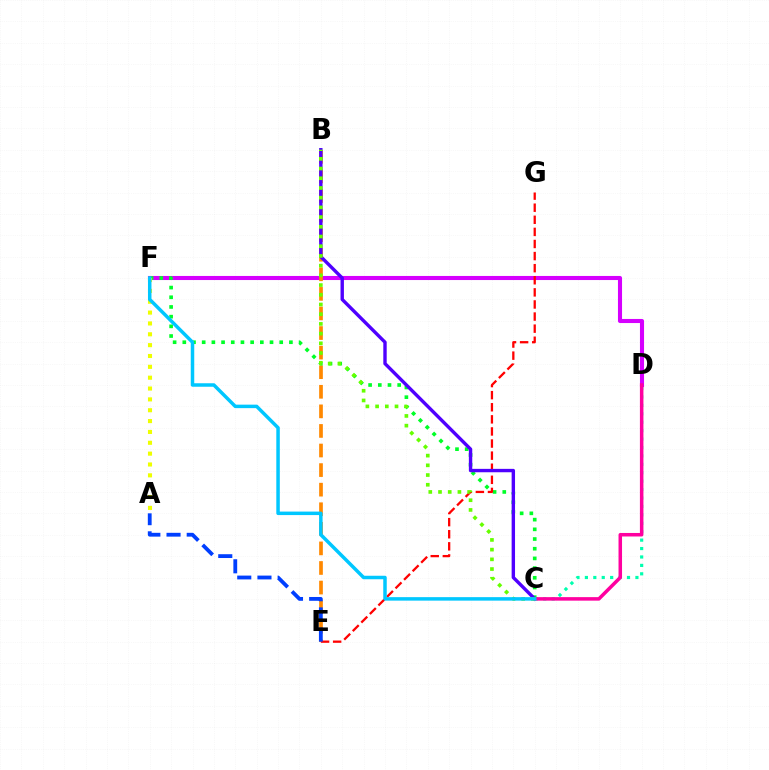{('D', 'F'): [{'color': '#d600ff', 'line_style': 'solid', 'thickness': 2.94}], ('B', 'E'): [{'color': '#ff8800', 'line_style': 'dashed', 'thickness': 2.66}], ('C', 'F'): [{'color': '#00ff27', 'line_style': 'dotted', 'thickness': 2.63}, {'color': '#00c7ff', 'line_style': 'solid', 'thickness': 2.51}], ('A', 'F'): [{'color': '#eeff00', 'line_style': 'dotted', 'thickness': 2.95}], ('E', 'G'): [{'color': '#ff0000', 'line_style': 'dashed', 'thickness': 1.64}], ('C', 'D'): [{'color': '#00ffaf', 'line_style': 'dotted', 'thickness': 2.29}, {'color': '#ff00a0', 'line_style': 'solid', 'thickness': 2.53}], ('B', 'C'): [{'color': '#4f00ff', 'line_style': 'solid', 'thickness': 2.44}, {'color': '#66ff00', 'line_style': 'dotted', 'thickness': 2.64}], ('A', 'E'): [{'color': '#003fff', 'line_style': 'dashed', 'thickness': 2.74}]}